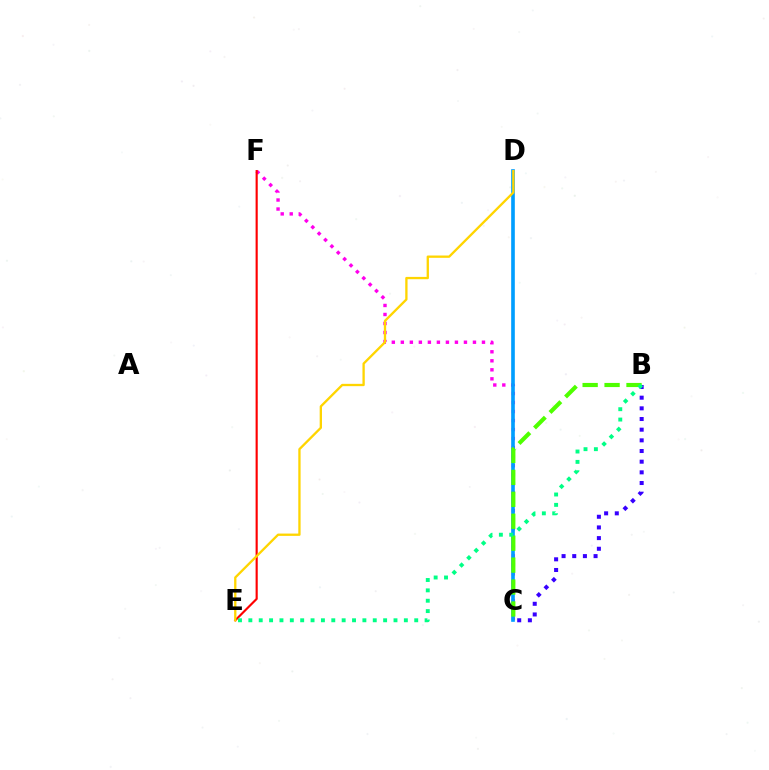{('C', 'F'): [{'color': '#ff00ed', 'line_style': 'dotted', 'thickness': 2.45}], ('E', 'F'): [{'color': '#ff0000', 'line_style': 'solid', 'thickness': 1.55}], ('B', 'C'): [{'color': '#3700ff', 'line_style': 'dotted', 'thickness': 2.9}, {'color': '#4fff00', 'line_style': 'dashed', 'thickness': 2.98}], ('C', 'D'): [{'color': '#009eff', 'line_style': 'solid', 'thickness': 2.62}], ('D', 'E'): [{'color': '#ffd500', 'line_style': 'solid', 'thickness': 1.67}], ('B', 'E'): [{'color': '#00ff86', 'line_style': 'dotted', 'thickness': 2.82}]}